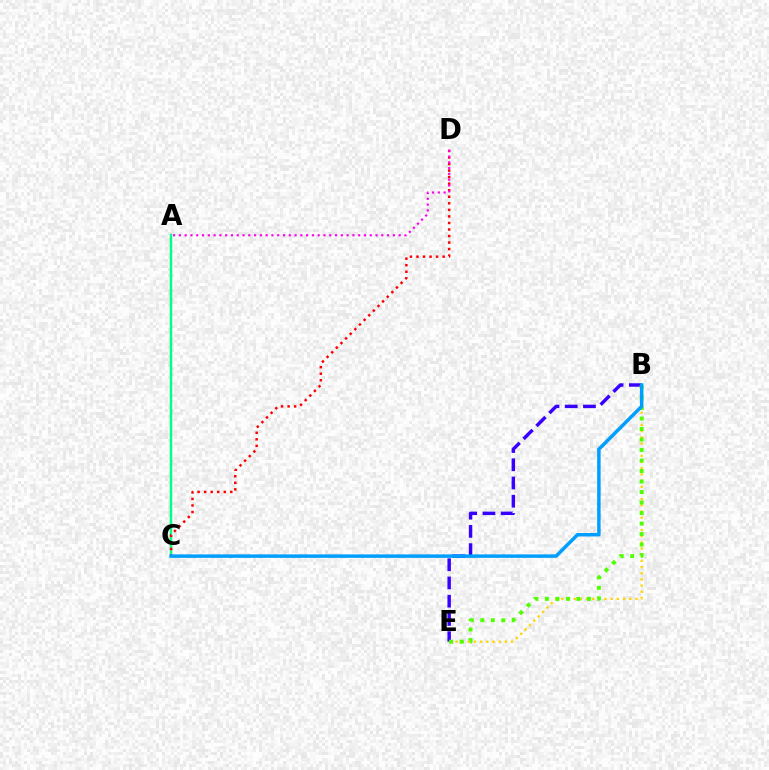{('A', 'C'): [{'color': '#00ff86', 'line_style': 'solid', 'thickness': 1.78}], ('B', 'E'): [{'color': '#3700ff', 'line_style': 'dashed', 'thickness': 2.48}, {'color': '#ffd500', 'line_style': 'dotted', 'thickness': 1.68}, {'color': '#4fff00', 'line_style': 'dotted', 'thickness': 2.85}], ('C', 'D'): [{'color': '#ff0000', 'line_style': 'dotted', 'thickness': 1.78}], ('A', 'D'): [{'color': '#ff00ed', 'line_style': 'dotted', 'thickness': 1.57}], ('B', 'C'): [{'color': '#009eff', 'line_style': 'solid', 'thickness': 2.5}]}